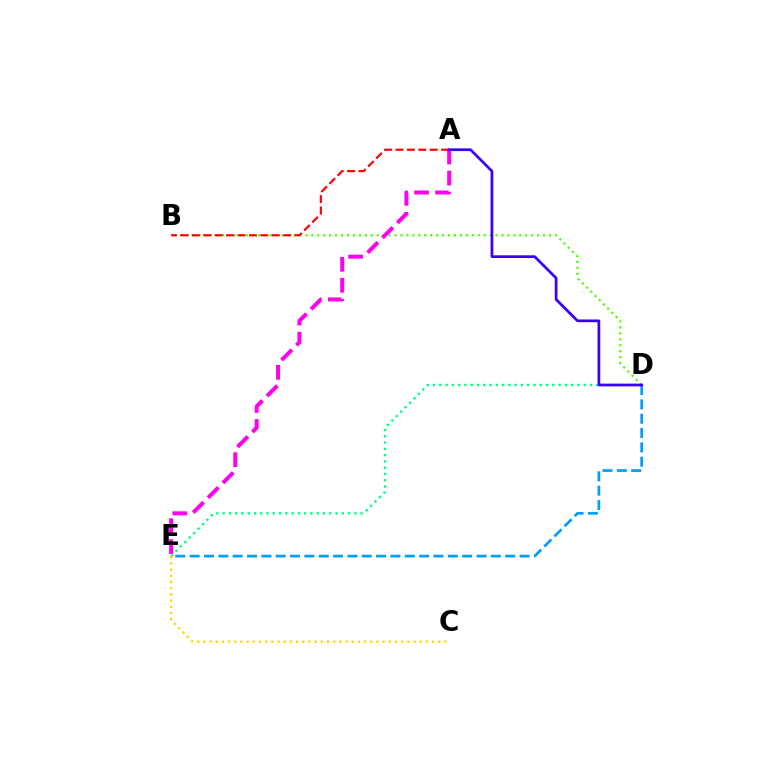{('B', 'D'): [{'color': '#4fff00', 'line_style': 'dotted', 'thickness': 1.61}], ('A', 'E'): [{'color': '#ff00ed', 'line_style': 'dashed', 'thickness': 2.85}], ('D', 'E'): [{'color': '#00ff86', 'line_style': 'dotted', 'thickness': 1.7}, {'color': '#009eff', 'line_style': 'dashed', 'thickness': 1.95}], ('C', 'E'): [{'color': '#ffd500', 'line_style': 'dotted', 'thickness': 1.68}], ('A', 'B'): [{'color': '#ff0000', 'line_style': 'dashed', 'thickness': 1.55}], ('A', 'D'): [{'color': '#3700ff', 'line_style': 'solid', 'thickness': 1.96}]}